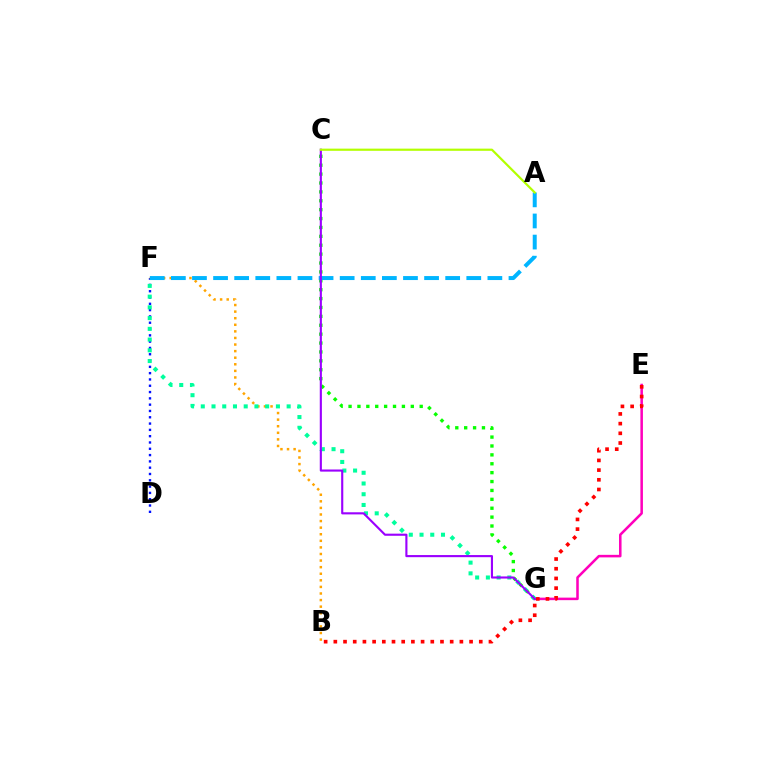{('D', 'F'): [{'color': '#0010ff', 'line_style': 'dotted', 'thickness': 1.71}], ('C', 'G'): [{'color': '#08ff00', 'line_style': 'dotted', 'thickness': 2.42}, {'color': '#9b00ff', 'line_style': 'solid', 'thickness': 1.53}], ('B', 'F'): [{'color': '#ffa500', 'line_style': 'dotted', 'thickness': 1.79}], ('E', 'G'): [{'color': '#ff00bd', 'line_style': 'solid', 'thickness': 1.83}], ('F', 'G'): [{'color': '#00ff9d', 'line_style': 'dotted', 'thickness': 2.92}], ('A', 'F'): [{'color': '#00b5ff', 'line_style': 'dashed', 'thickness': 2.87}], ('B', 'E'): [{'color': '#ff0000', 'line_style': 'dotted', 'thickness': 2.63}], ('A', 'C'): [{'color': '#b3ff00', 'line_style': 'solid', 'thickness': 1.58}]}